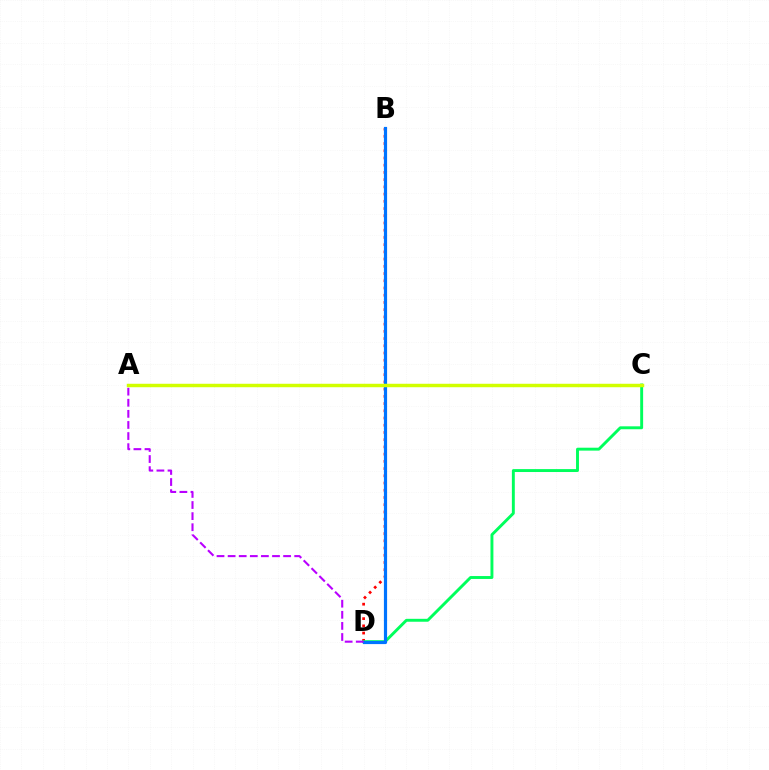{('B', 'D'): [{'color': '#ff0000', 'line_style': 'dotted', 'thickness': 1.96}, {'color': '#0074ff', 'line_style': 'solid', 'thickness': 2.29}], ('C', 'D'): [{'color': '#00ff5c', 'line_style': 'solid', 'thickness': 2.1}], ('A', 'D'): [{'color': '#b900ff', 'line_style': 'dashed', 'thickness': 1.51}], ('A', 'C'): [{'color': '#d1ff00', 'line_style': 'solid', 'thickness': 2.49}]}